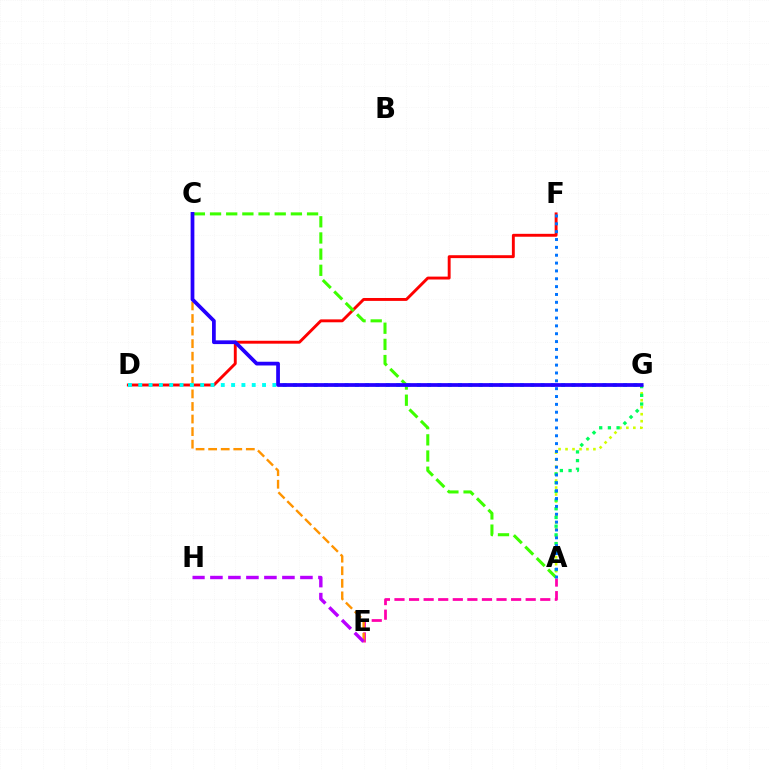{('A', 'G'): [{'color': '#d1ff00', 'line_style': 'dotted', 'thickness': 1.89}, {'color': '#00ff5c', 'line_style': 'dotted', 'thickness': 2.36}], ('D', 'F'): [{'color': '#ff0000', 'line_style': 'solid', 'thickness': 2.09}], ('A', 'E'): [{'color': '#ff00ac', 'line_style': 'dashed', 'thickness': 1.98}], ('C', 'E'): [{'color': '#ff9400', 'line_style': 'dashed', 'thickness': 1.71}], ('A', 'C'): [{'color': '#3dff00', 'line_style': 'dashed', 'thickness': 2.2}], ('E', 'H'): [{'color': '#b900ff', 'line_style': 'dashed', 'thickness': 2.45}], ('A', 'F'): [{'color': '#0074ff', 'line_style': 'dotted', 'thickness': 2.13}], ('D', 'G'): [{'color': '#00fff6', 'line_style': 'dotted', 'thickness': 2.8}], ('C', 'G'): [{'color': '#2500ff', 'line_style': 'solid', 'thickness': 2.69}]}